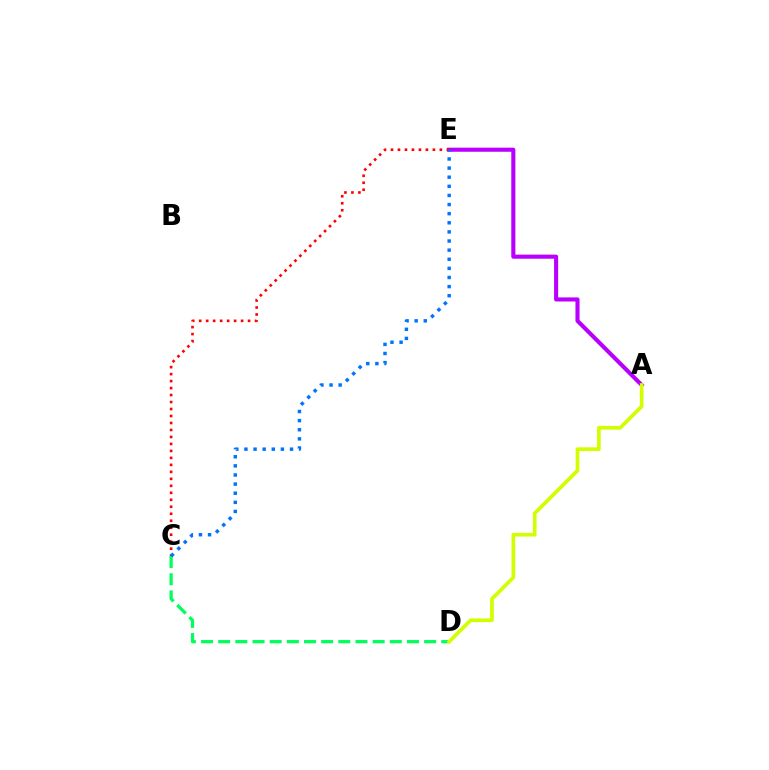{('A', 'E'): [{'color': '#b900ff', 'line_style': 'solid', 'thickness': 2.95}], ('C', 'D'): [{'color': '#00ff5c', 'line_style': 'dashed', 'thickness': 2.33}], ('C', 'E'): [{'color': '#ff0000', 'line_style': 'dotted', 'thickness': 1.9}, {'color': '#0074ff', 'line_style': 'dotted', 'thickness': 2.48}], ('A', 'D'): [{'color': '#d1ff00', 'line_style': 'solid', 'thickness': 2.65}]}